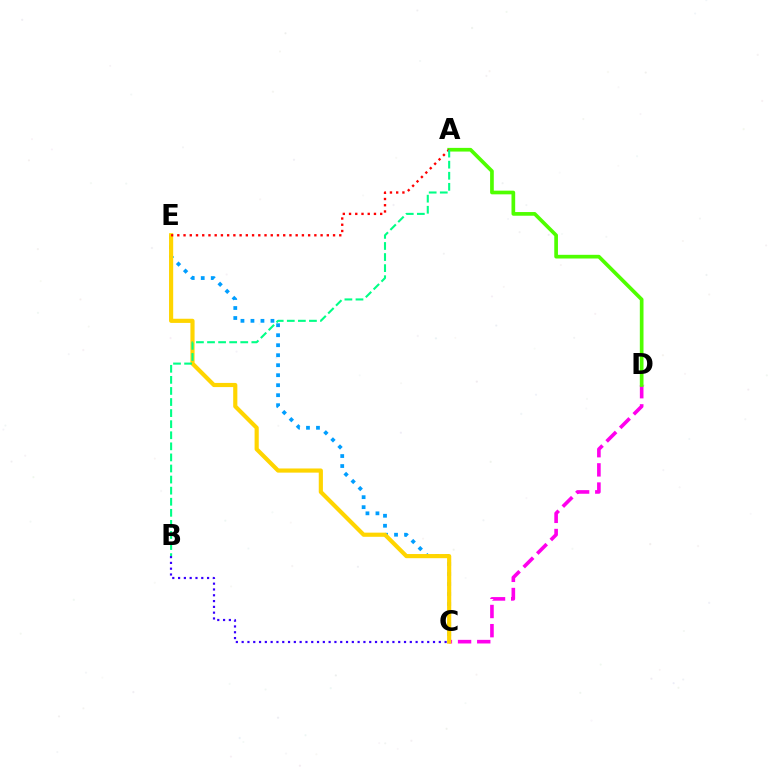{('B', 'C'): [{'color': '#3700ff', 'line_style': 'dotted', 'thickness': 1.58}], ('C', 'D'): [{'color': '#ff00ed', 'line_style': 'dashed', 'thickness': 2.61}], ('C', 'E'): [{'color': '#009eff', 'line_style': 'dotted', 'thickness': 2.72}, {'color': '#ffd500', 'line_style': 'solid', 'thickness': 2.99}], ('A', 'D'): [{'color': '#4fff00', 'line_style': 'solid', 'thickness': 2.65}], ('A', 'E'): [{'color': '#ff0000', 'line_style': 'dotted', 'thickness': 1.69}], ('A', 'B'): [{'color': '#00ff86', 'line_style': 'dashed', 'thickness': 1.51}]}